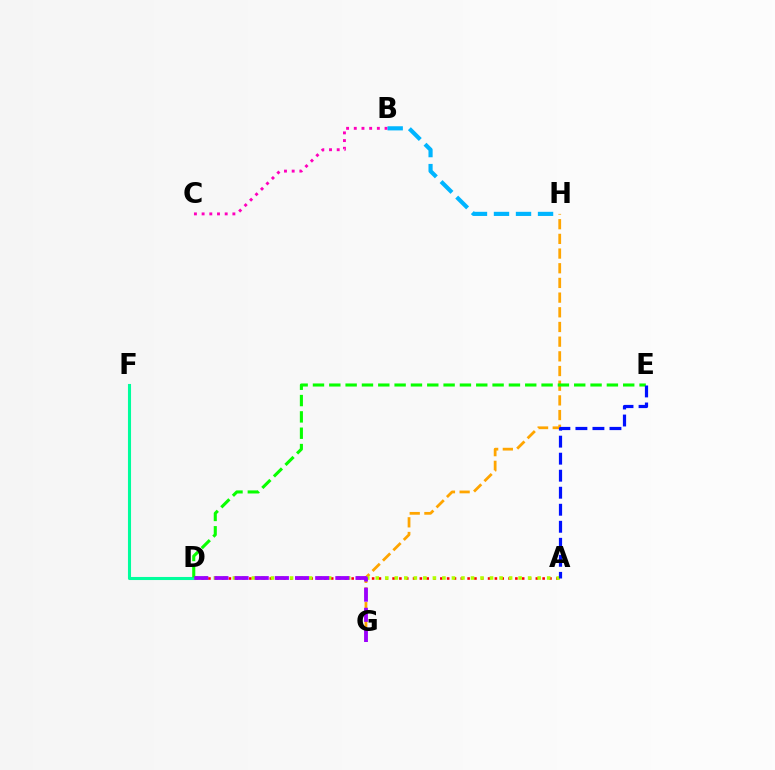{('A', 'D'): [{'color': '#ff0000', 'line_style': 'dotted', 'thickness': 1.85}, {'color': '#b3ff00', 'line_style': 'dotted', 'thickness': 2.59}], ('G', 'H'): [{'color': '#ffa500', 'line_style': 'dashed', 'thickness': 1.99}], ('D', 'F'): [{'color': '#00ff9d', 'line_style': 'solid', 'thickness': 2.21}], ('B', 'C'): [{'color': '#ff00bd', 'line_style': 'dotted', 'thickness': 2.09}], ('D', 'E'): [{'color': '#08ff00', 'line_style': 'dashed', 'thickness': 2.22}], ('A', 'E'): [{'color': '#0010ff', 'line_style': 'dashed', 'thickness': 2.31}], ('D', 'G'): [{'color': '#9b00ff', 'line_style': 'dashed', 'thickness': 2.74}], ('B', 'H'): [{'color': '#00b5ff', 'line_style': 'dashed', 'thickness': 2.99}]}